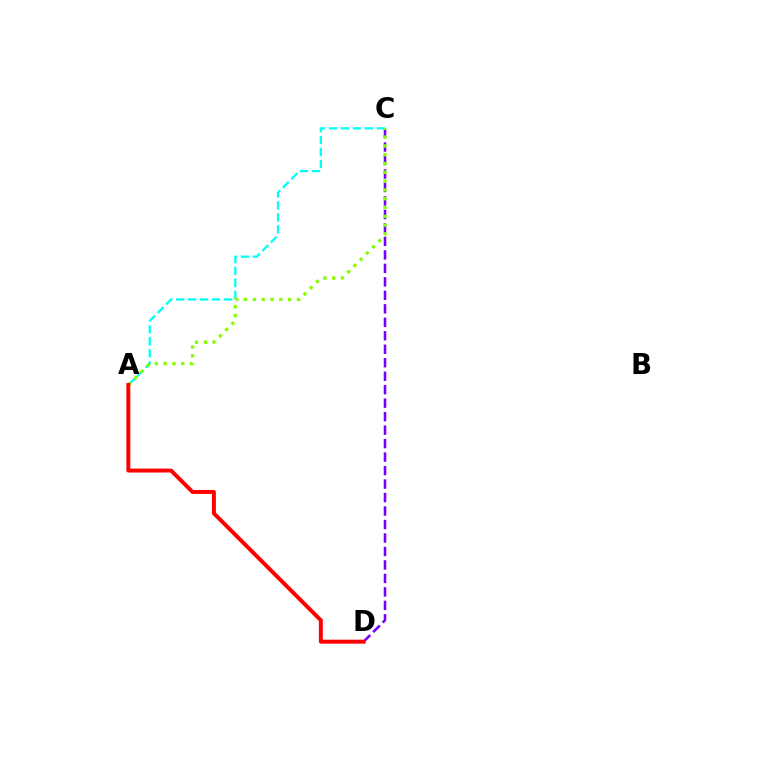{('A', 'C'): [{'color': '#00fff6', 'line_style': 'dashed', 'thickness': 1.62}, {'color': '#84ff00', 'line_style': 'dotted', 'thickness': 2.39}], ('C', 'D'): [{'color': '#7200ff', 'line_style': 'dashed', 'thickness': 1.83}], ('A', 'D'): [{'color': '#ff0000', 'line_style': 'solid', 'thickness': 2.84}]}